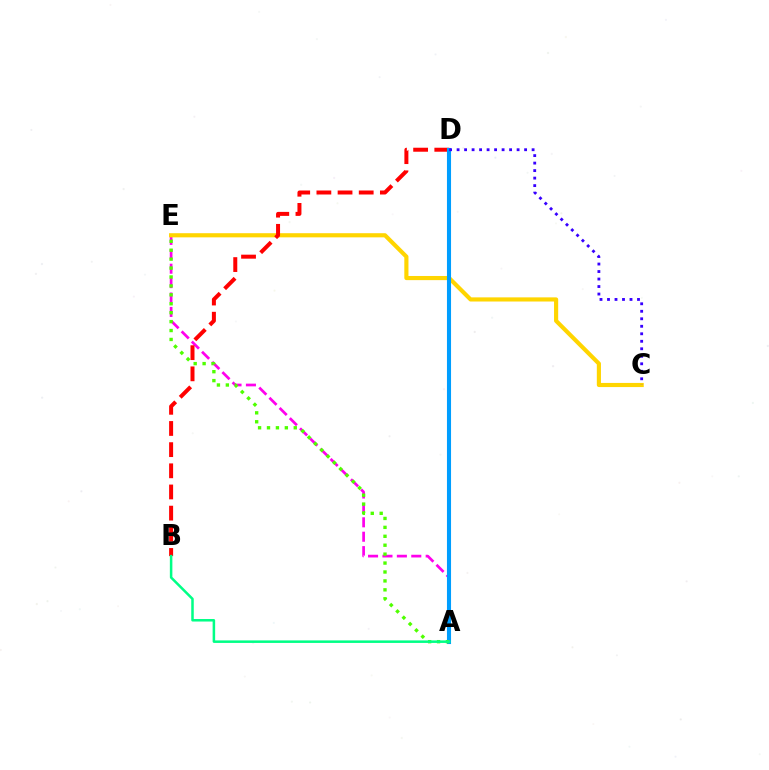{('A', 'E'): [{'color': '#ff00ed', 'line_style': 'dashed', 'thickness': 1.96}, {'color': '#4fff00', 'line_style': 'dotted', 'thickness': 2.42}], ('C', 'E'): [{'color': '#ffd500', 'line_style': 'solid', 'thickness': 2.98}], ('B', 'D'): [{'color': '#ff0000', 'line_style': 'dashed', 'thickness': 2.88}], ('A', 'D'): [{'color': '#009eff', 'line_style': 'solid', 'thickness': 2.94}], ('C', 'D'): [{'color': '#3700ff', 'line_style': 'dotted', 'thickness': 2.04}], ('A', 'B'): [{'color': '#00ff86', 'line_style': 'solid', 'thickness': 1.81}]}